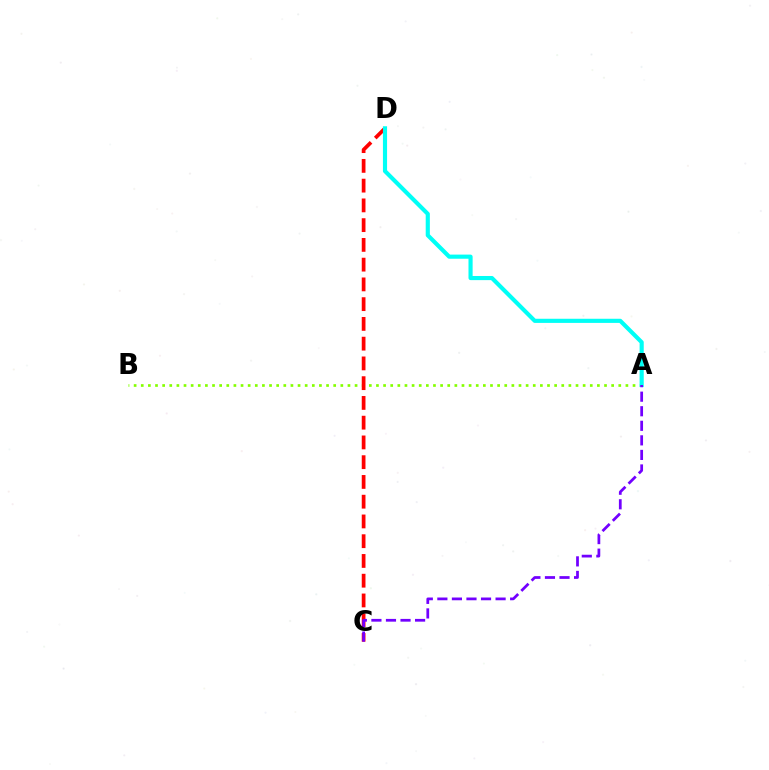{('A', 'B'): [{'color': '#84ff00', 'line_style': 'dotted', 'thickness': 1.94}], ('C', 'D'): [{'color': '#ff0000', 'line_style': 'dashed', 'thickness': 2.68}], ('A', 'D'): [{'color': '#00fff6', 'line_style': 'solid', 'thickness': 2.98}], ('A', 'C'): [{'color': '#7200ff', 'line_style': 'dashed', 'thickness': 1.98}]}